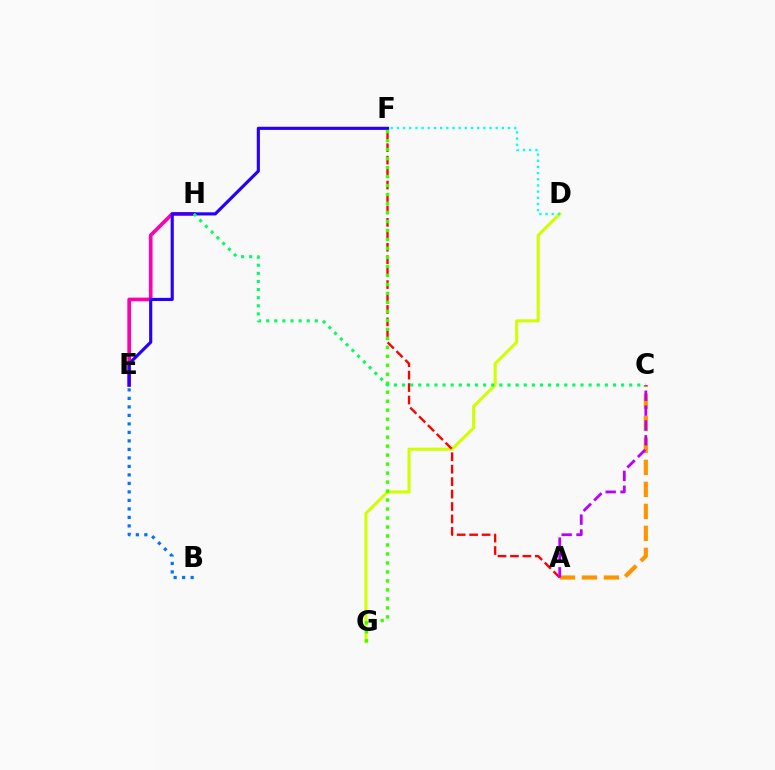{('A', 'C'): [{'color': '#ff9400', 'line_style': 'dashed', 'thickness': 2.99}, {'color': '#b900ff', 'line_style': 'dashed', 'thickness': 2.02}], ('E', 'H'): [{'color': '#ff00ac', 'line_style': 'solid', 'thickness': 2.63}], ('D', 'G'): [{'color': '#d1ff00', 'line_style': 'solid', 'thickness': 2.21}], ('A', 'F'): [{'color': '#ff0000', 'line_style': 'dashed', 'thickness': 1.69}], ('E', 'F'): [{'color': '#2500ff', 'line_style': 'solid', 'thickness': 2.26}], ('B', 'E'): [{'color': '#0074ff', 'line_style': 'dotted', 'thickness': 2.31}], ('F', 'G'): [{'color': '#3dff00', 'line_style': 'dotted', 'thickness': 2.44}], ('D', 'F'): [{'color': '#00fff6', 'line_style': 'dotted', 'thickness': 1.68}], ('C', 'H'): [{'color': '#00ff5c', 'line_style': 'dotted', 'thickness': 2.2}]}